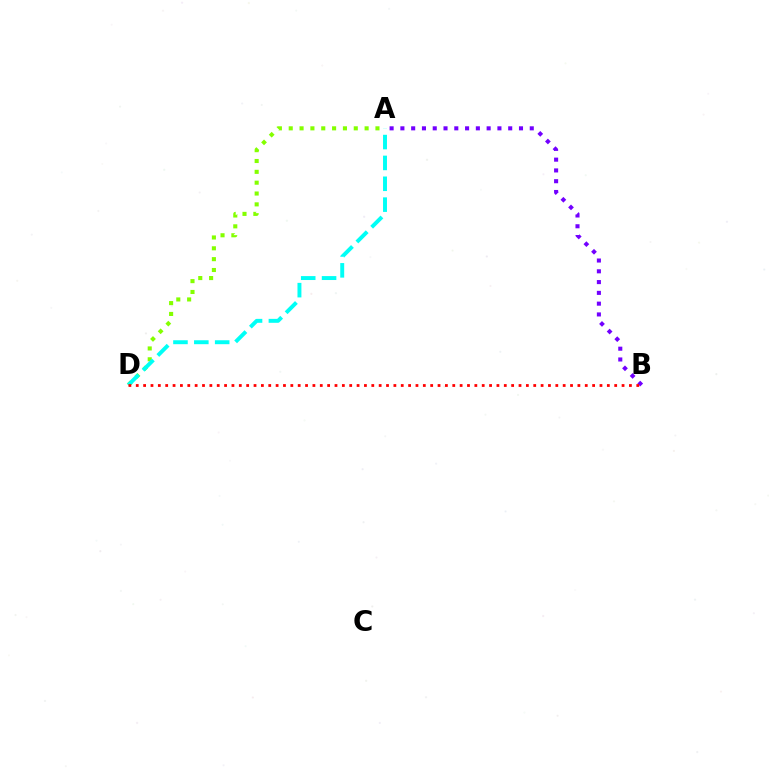{('A', 'B'): [{'color': '#7200ff', 'line_style': 'dotted', 'thickness': 2.93}], ('A', 'D'): [{'color': '#84ff00', 'line_style': 'dotted', 'thickness': 2.95}, {'color': '#00fff6', 'line_style': 'dashed', 'thickness': 2.83}], ('B', 'D'): [{'color': '#ff0000', 'line_style': 'dotted', 'thickness': 2.0}]}